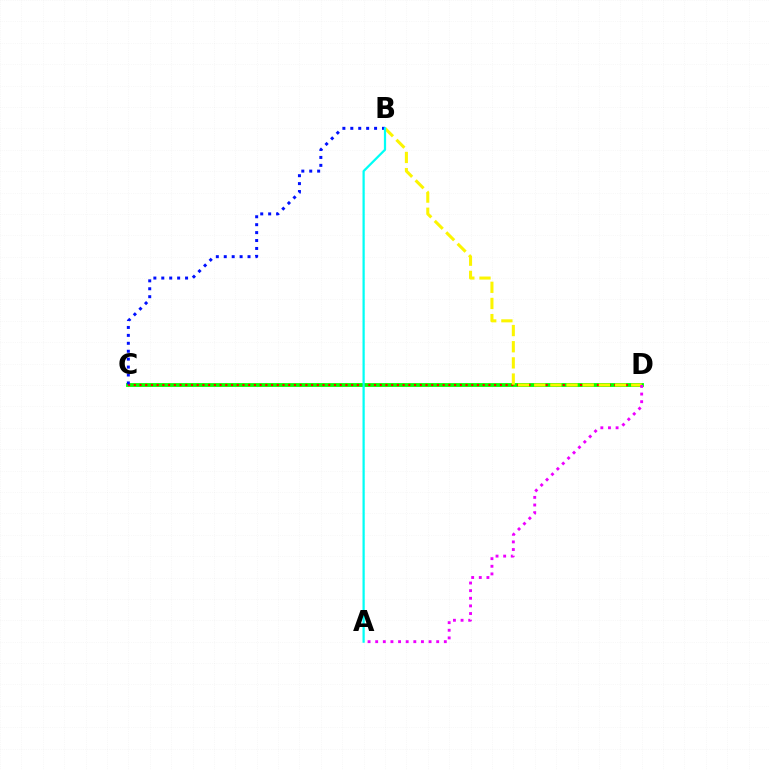{('C', 'D'): [{'color': '#08ff00', 'line_style': 'solid', 'thickness': 2.75}, {'color': '#ff0000', 'line_style': 'dotted', 'thickness': 1.55}], ('B', 'D'): [{'color': '#fcf500', 'line_style': 'dashed', 'thickness': 2.2}], ('A', 'D'): [{'color': '#ee00ff', 'line_style': 'dotted', 'thickness': 2.07}], ('B', 'C'): [{'color': '#0010ff', 'line_style': 'dotted', 'thickness': 2.15}], ('A', 'B'): [{'color': '#00fff6', 'line_style': 'solid', 'thickness': 1.61}]}